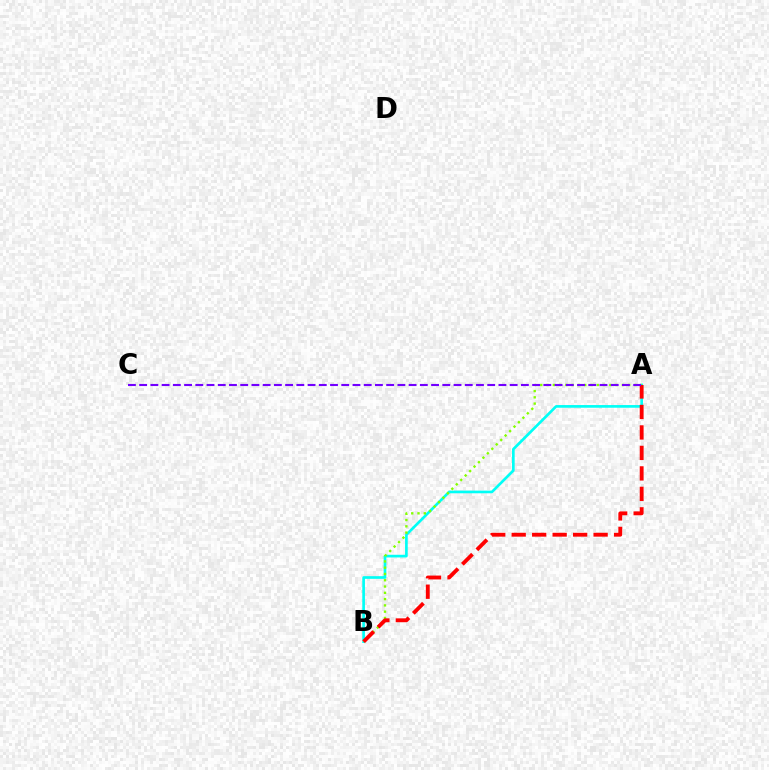{('A', 'B'): [{'color': '#00fff6', 'line_style': 'solid', 'thickness': 1.92}, {'color': '#84ff00', 'line_style': 'dotted', 'thickness': 1.71}, {'color': '#ff0000', 'line_style': 'dashed', 'thickness': 2.78}], ('A', 'C'): [{'color': '#7200ff', 'line_style': 'dashed', 'thickness': 1.53}]}